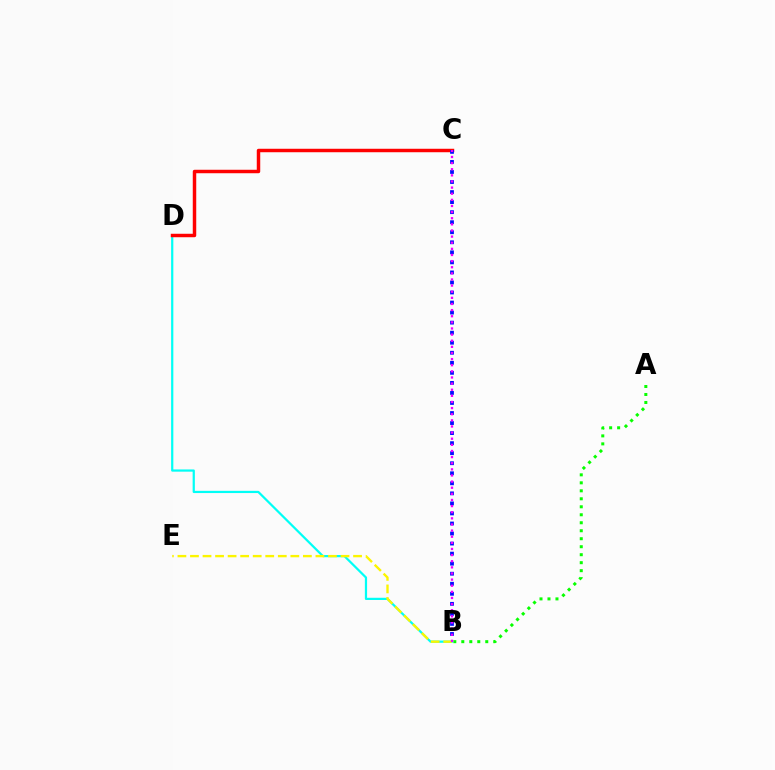{('A', 'B'): [{'color': '#08ff00', 'line_style': 'dotted', 'thickness': 2.17}], ('B', 'D'): [{'color': '#00fff6', 'line_style': 'solid', 'thickness': 1.6}], ('C', 'D'): [{'color': '#ff0000', 'line_style': 'solid', 'thickness': 2.49}], ('B', 'E'): [{'color': '#fcf500', 'line_style': 'dashed', 'thickness': 1.7}], ('B', 'C'): [{'color': '#0010ff', 'line_style': 'dotted', 'thickness': 2.73}, {'color': '#ee00ff', 'line_style': 'dotted', 'thickness': 1.66}]}